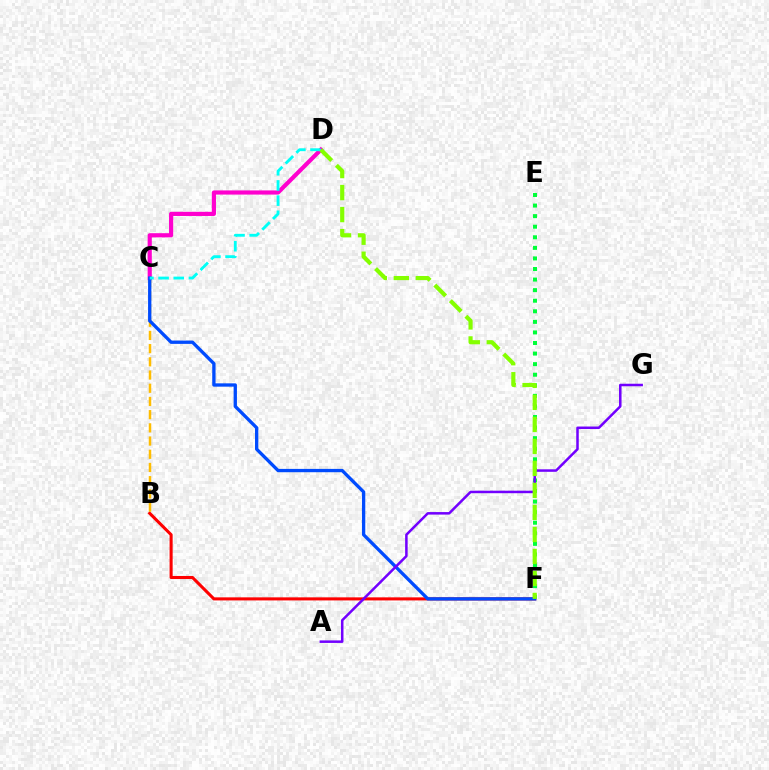{('B', 'F'): [{'color': '#ff0000', 'line_style': 'solid', 'thickness': 2.21}], ('B', 'C'): [{'color': '#ffbd00', 'line_style': 'dashed', 'thickness': 1.79}], ('E', 'F'): [{'color': '#00ff39', 'line_style': 'dotted', 'thickness': 2.87}], ('C', 'D'): [{'color': '#ff00cf', 'line_style': 'solid', 'thickness': 3.0}, {'color': '#00fff6', 'line_style': 'dashed', 'thickness': 2.06}], ('C', 'F'): [{'color': '#004bff', 'line_style': 'solid', 'thickness': 2.39}], ('A', 'G'): [{'color': '#7200ff', 'line_style': 'solid', 'thickness': 1.81}], ('D', 'F'): [{'color': '#84ff00', 'line_style': 'dashed', 'thickness': 2.99}]}